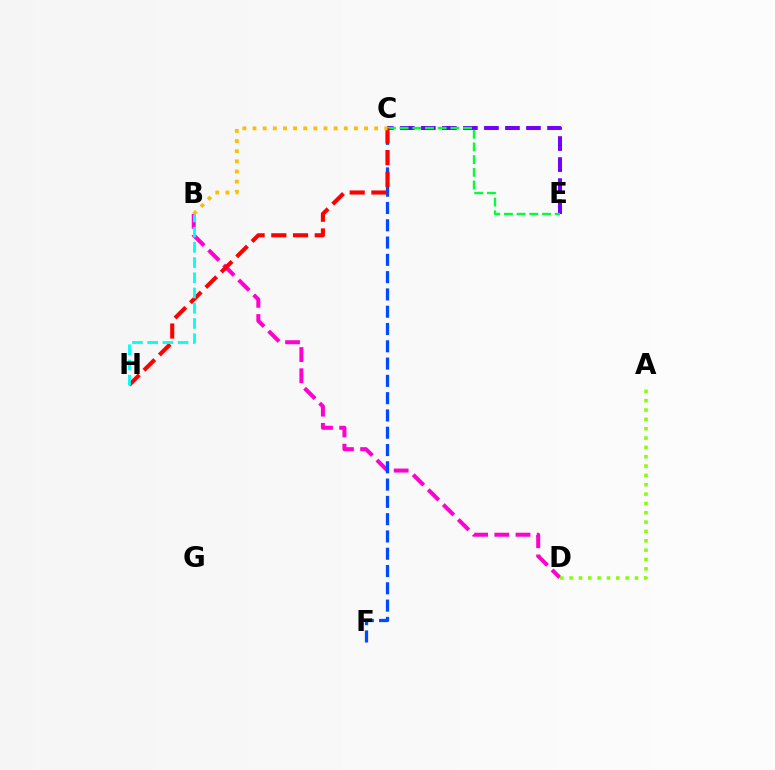{('B', 'D'): [{'color': '#ff00cf', 'line_style': 'dashed', 'thickness': 2.88}], ('A', 'D'): [{'color': '#84ff00', 'line_style': 'dotted', 'thickness': 2.54}], ('C', 'E'): [{'color': '#7200ff', 'line_style': 'dashed', 'thickness': 2.86}, {'color': '#00ff39', 'line_style': 'dashed', 'thickness': 1.72}], ('C', 'F'): [{'color': '#004bff', 'line_style': 'dashed', 'thickness': 2.35}], ('C', 'H'): [{'color': '#ff0000', 'line_style': 'dashed', 'thickness': 2.95}], ('B', 'C'): [{'color': '#ffbd00', 'line_style': 'dotted', 'thickness': 2.76}], ('B', 'H'): [{'color': '#00fff6', 'line_style': 'dashed', 'thickness': 2.07}]}